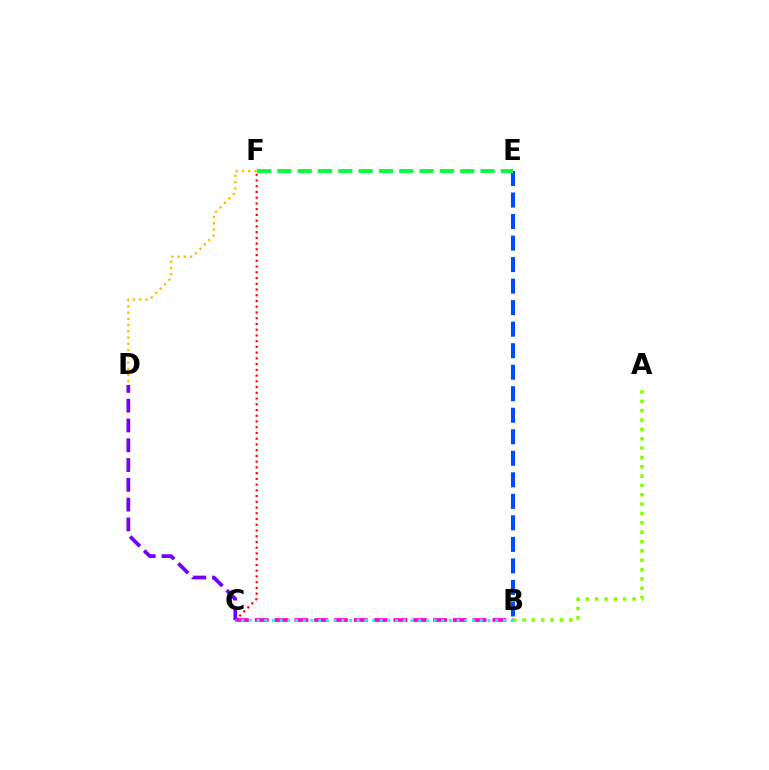{('D', 'F'): [{'color': '#ffbd00', 'line_style': 'dotted', 'thickness': 1.7}], ('B', 'E'): [{'color': '#004bff', 'line_style': 'dashed', 'thickness': 2.92}], ('E', 'F'): [{'color': '#00ff39', 'line_style': 'dashed', 'thickness': 2.76}], ('C', 'F'): [{'color': '#ff0000', 'line_style': 'dotted', 'thickness': 1.56}], ('A', 'B'): [{'color': '#84ff00', 'line_style': 'dotted', 'thickness': 2.54}], ('B', 'C'): [{'color': '#ff00cf', 'line_style': 'dashed', 'thickness': 2.69}, {'color': '#00fff6', 'line_style': 'dotted', 'thickness': 2.09}], ('C', 'D'): [{'color': '#7200ff', 'line_style': 'dashed', 'thickness': 2.69}]}